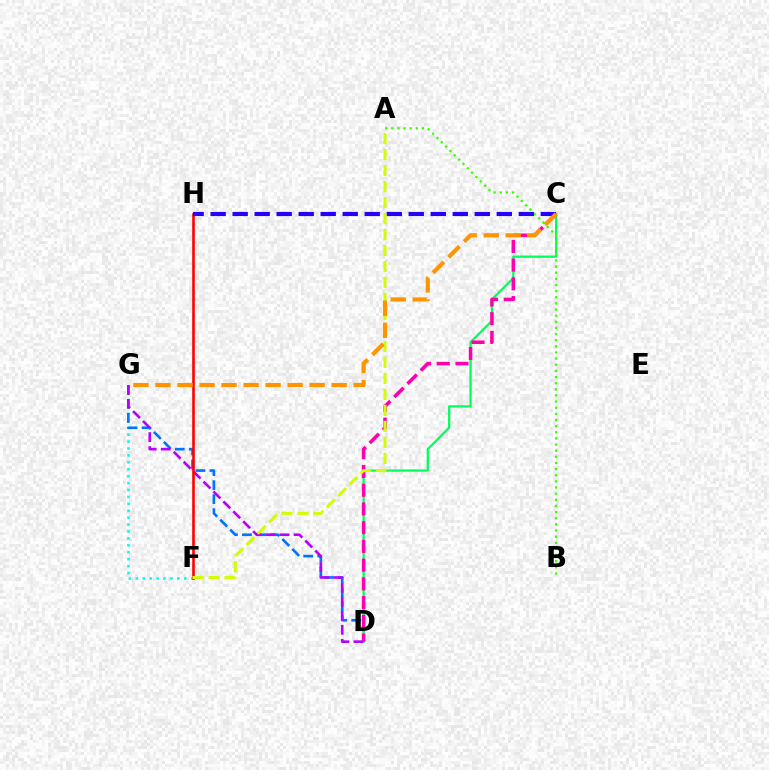{('F', 'G'): [{'color': '#00fff6', 'line_style': 'dotted', 'thickness': 1.88}], ('D', 'G'): [{'color': '#0074ff', 'line_style': 'dashed', 'thickness': 1.9}, {'color': '#b900ff', 'line_style': 'dashed', 'thickness': 1.91}], ('C', 'D'): [{'color': '#00ff5c', 'line_style': 'solid', 'thickness': 1.63}, {'color': '#ff00ac', 'line_style': 'dashed', 'thickness': 2.54}], ('A', 'B'): [{'color': '#3dff00', 'line_style': 'dotted', 'thickness': 1.67}], ('F', 'H'): [{'color': '#ff0000', 'line_style': 'solid', 'thickness': 1.88}], ('C', 'H'): [{'color': '#2500ff', 'line_style': 'dashed', 'thickness': 2.99}], ('A', 'F'): [{'color': '#d1ff00', 'line_style': 'dashed', 'thickness': 2.17}], ('C', 'G'): [{'color': '#ff9400', 'line_style': 'dashed', 'thickness': 2.99}]}